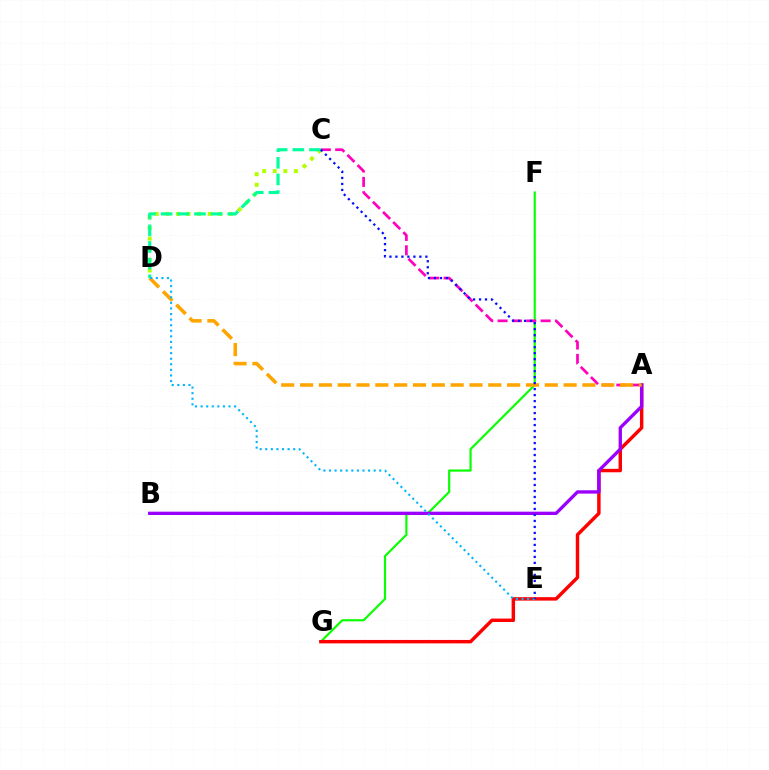{('F', 'G'): [{'color': '#08ff00', 'line_style': 'solid', 'thickness': 1.56}], ('A', 'G'): [{'color': '#ff0000', 'line_style': 'solid', 'thickness': 2.48}], ('C', 'D'): [{'color': '#b3ff00', 'line_style': 'dotted', 'thickness': 2.88}, {'color': '#00ff9d', 'line_style': 'dashed', 'thickness': 2.26}], ('A', 'C'): [{'color': '#ff00bd', 'line_style': 'dashed', 'thickness': 1.95}], ('A', 'B'): [{'color': '#9b00ff', 'line_style': 'solid', 'thickness': 2.39}], ('A', 'D'): [{'color': '#ffa500', 'line_style': 'dashed', 'thickness': 2.56}], ('D', 'E'): [{'color': '#00b5ff', 'line_style': 'dotted', 'thickness': 1.52}], ('C', 'E'): [{'color': '#0010ff', 'line_style': 'dotted', 'thickness': 1.63}]}